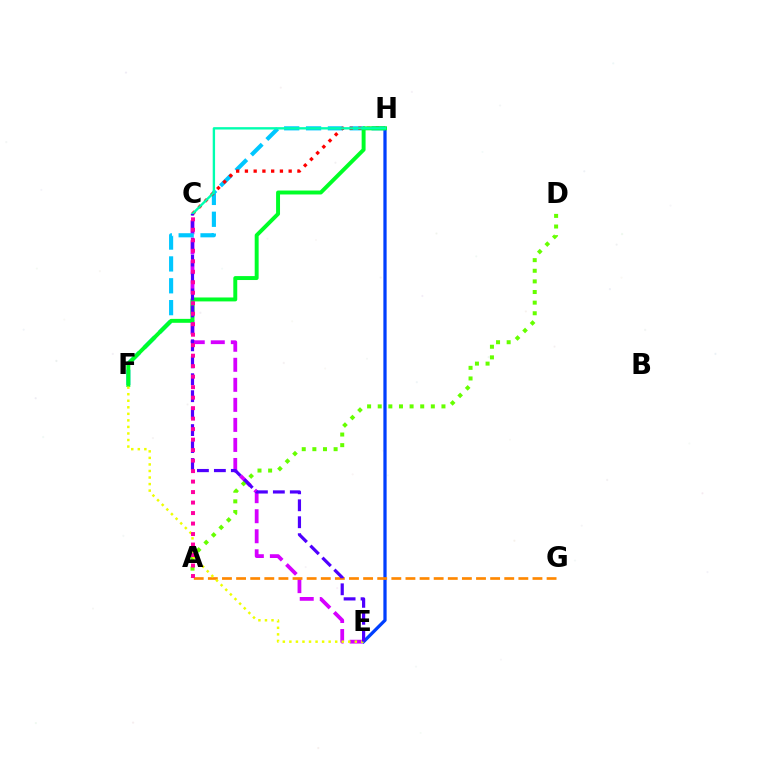{('C', 'E'): [{'color': '#d600ff', 'line_style': 'dashed', 'thickness': 2.72}, {'color': '#4f00ff', 'line_style': 'dashed', 'thickness': 2.3}], ('E', 'H'): [{'color': '#003fff', 'line_style': 'solid', 'thickness': 2.34}], ('F', 'H'): [{'color': '#00c7ff', 'line_style': 'dashed', 'thickness': 2.97}, {'color': '#00ff27', 'line_style': 'solid', 'thickness': 2.83}], ('C', 'H'): [{'color': '#ff0000', 'line_style': 'dotted', 'thickness': 2.38}, {'color': '#00ffaf', 'line_style': 'solid', 'thickness': 1.7}], ('A', 'G'): [{'color': '#ff8800', 'line_style': 'dashed', 'thickness': 1.92}], ('A', 'D'): [{'color': '#66ff00', 'line_style': 'dotted', 'thickness': 2.89}], ('E', 'F'): [{'color': '#eeff00', 'line_style': 'dotted', 'thickness': 1.78}], ('A', 'C'): [{'color': '#ff00a0', 'line_style': 'dotted', 'thickness': 2.85}]}